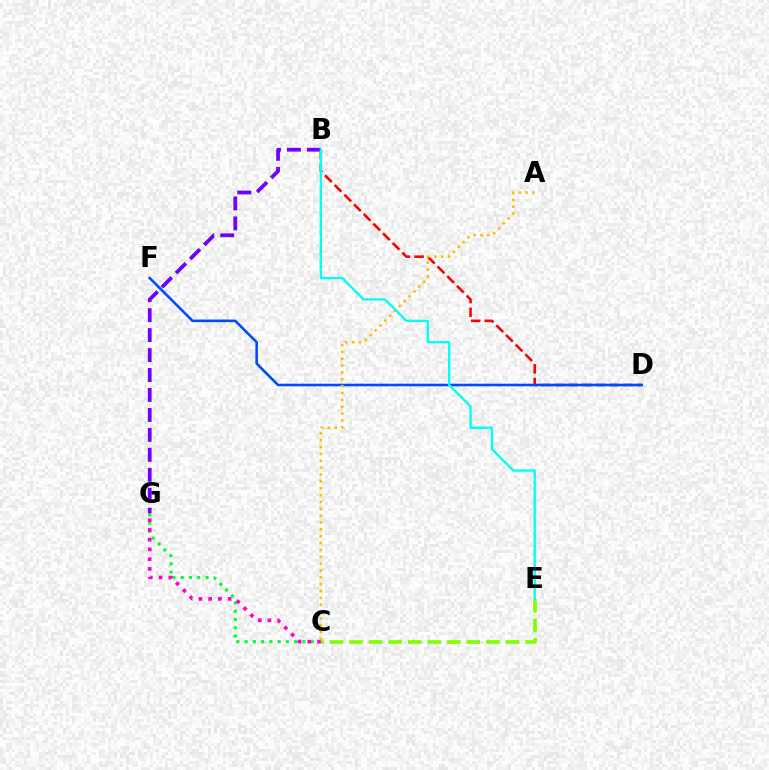{('C', 'G'): [{'color': '#00ff39', 'line_style': 'dotted', 'thickness': 2.24}, {'color': '#ff00cf', 'line_style': 'dotted', 'thickness': 2.65}], ('B', 'G'): [{'color': '#7200ff', 'line_style': 'dashed', 'thickness': 2.71}], ('B', 'D'): [{'color': '#ff0000', 'line_style': 'dashed', 'thickness': 1.86}], ('D', 'F'): [{'color': '#004bff', 'line_style': 'solid', 'thickness': 1.86}], ('C', 'E'): [{'color': '#84ff00', 'line_style': 'dashed', 'thickness': 2.66}], ('A', 'C'): [{'color': '#ffbd00', 'line_style': 'dotted', 'thickness': 1.86}], ('B', 'E'): [{'color': '#00fff6', 'line_style': 'solid', 'thickness': 1.68}]}